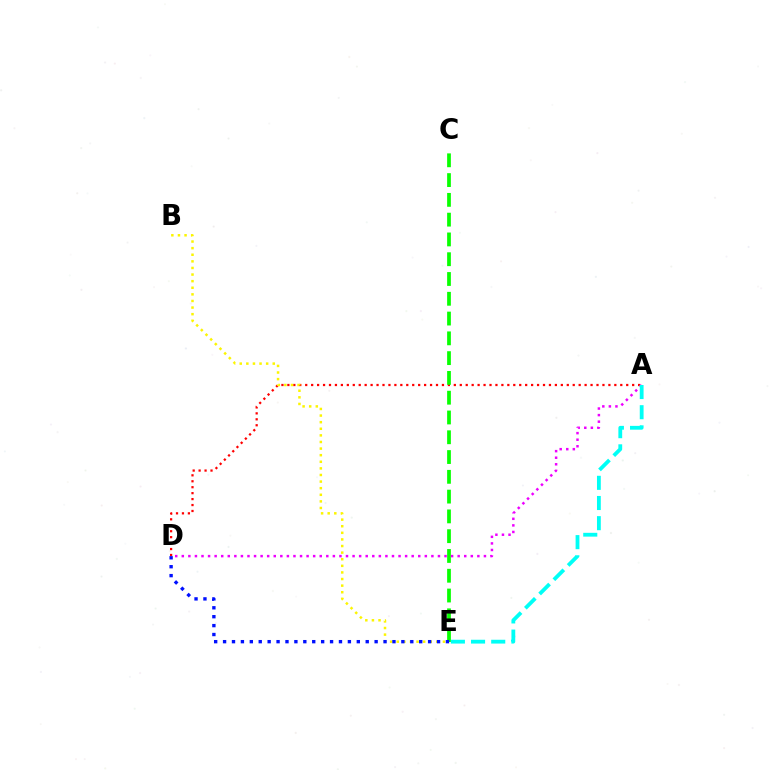{('A', 'D'): [{'color': '#ff0000', 'line_style': 'dotted', 'thickness': 1.62}, {'color': '#ee00ff', 'line_style': 'dotted', 'thickness': 1.78}], ('C', 'E'): [{'color': '#08ff00', 'line_style': 'dashed', 'thickness': 2.69}], ('B', 'E'): [{'color': '#fcf500', 'line_style': 'dotted', 'thickness': 1.79}], ('A', 'E'): [{'color': '#00fff6', 'line_style': 'dashed', 'thickness': 2.74}], ('D', 'E'): [{'color': '#0010ff', 'line_style': 'dotted', 'thickness': 2.42}]}